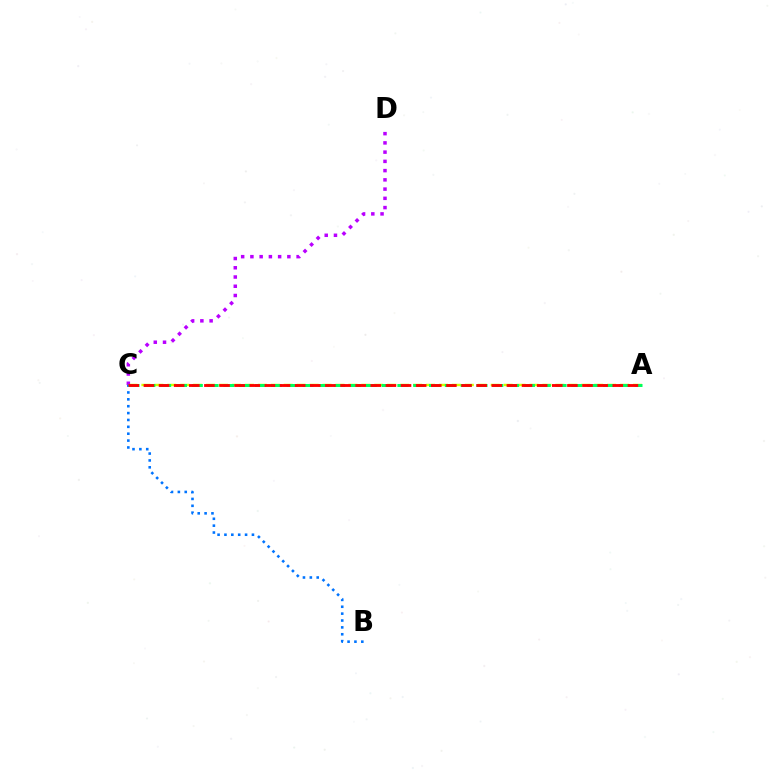{('A', 'C'): [{'color': '#d1ff00', 'line_style': 'dashed', 'thickness': 1.76}, {'color': '#00ff5c', 'line_style': 'dashed', 'thickness': 2.15}, {'color': '#ff0000', 'line_style': 'dashed', 'thickness': 2.05}], ('C', 'D'): [{'color': '#b900ff', 'line_style': 'dotted', 'thickness': 2.51}], ('B', 'C'): [{'color': '#0074ff', 'line_style': 'dotted', 'thickness': 1.87}]}